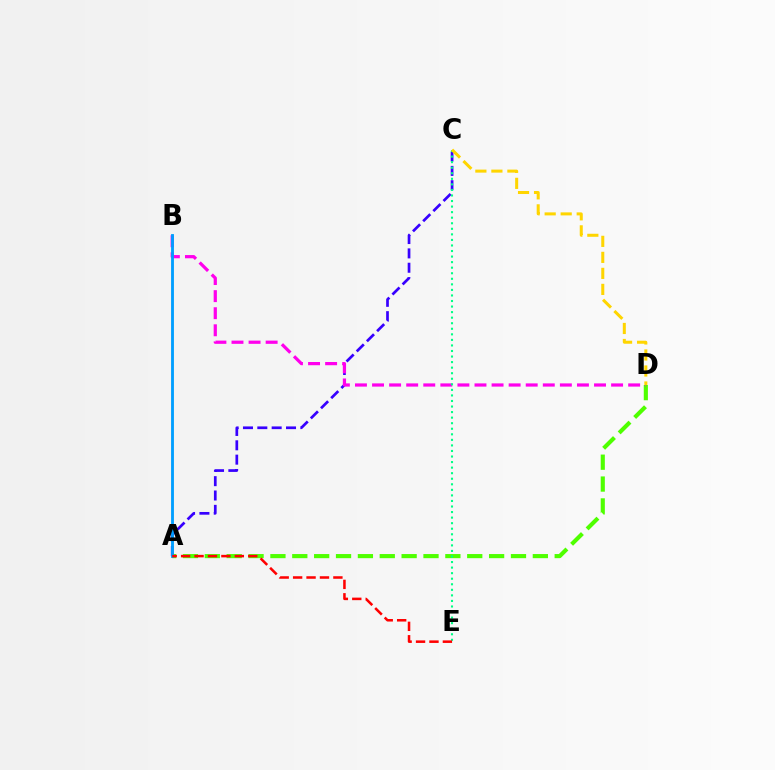{('A', 'D'): [{'color': '#4fff00', 'line_style': 'dashed', 'thickness': 2.97}], ('A', 'C'): [{'color': '#3700ff', 'line_style': 'dashed', 'thickness': 1.95}], ('B', 'D'): [{'color': '#ff00ed', 'line_style': 'dashed', 'thickness': 2.32}], ('A', 'B'): [{'color': '#009eff', 'line_style': 'solid', 'thickness': 2.05}], ('C', 'E'): [{'color': '#00ff86', 'line_style': 'dotted', 'thickness': 1.51}], ('A', 'E'): [{'color': '#ff0000', 'line_style': 'dashed', 'thickness': 1.82}], ('C', 'D'): [{'color': '#ffd500', 'line_style': 'dashed', 'thickness': 2.18}]}